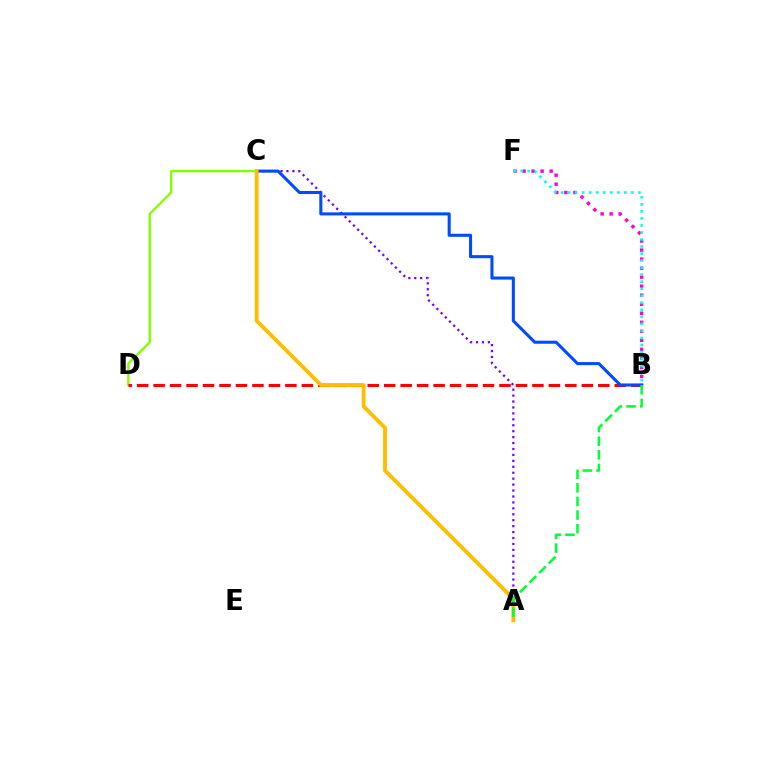{('C', 'D'): [{'color': '#84ff00', 'line_style': 'solid', 'thickness': 1.7}], ('B', 'D'): [{'color': '#ff0000', 'line_style': 'dashed', 'thickness': 2.24}], ('A', 'C'): [{'color': '#7200ff', 'line_style': 'dotted', 'thickness': 1.61}, {'color': '#ffbd00', 'line_style': 'solid', 'thickness': 2.77}], ('B', 'F'): [{'color': '#ff00cf', 'line_style': 'dotted', 'thickness': 2.45}, {'color': '#00fff6', 'line_style': 'dotted', 'thickness': 1.91}], ('B', 'C'): [{'color': '#004bff', 'line_style': 'solid', 'thickness': 2.2}], ('A', 'B'): [{'color': '#00ff39', 'line_style': 'dashed', 'thickness': 1.85}]}